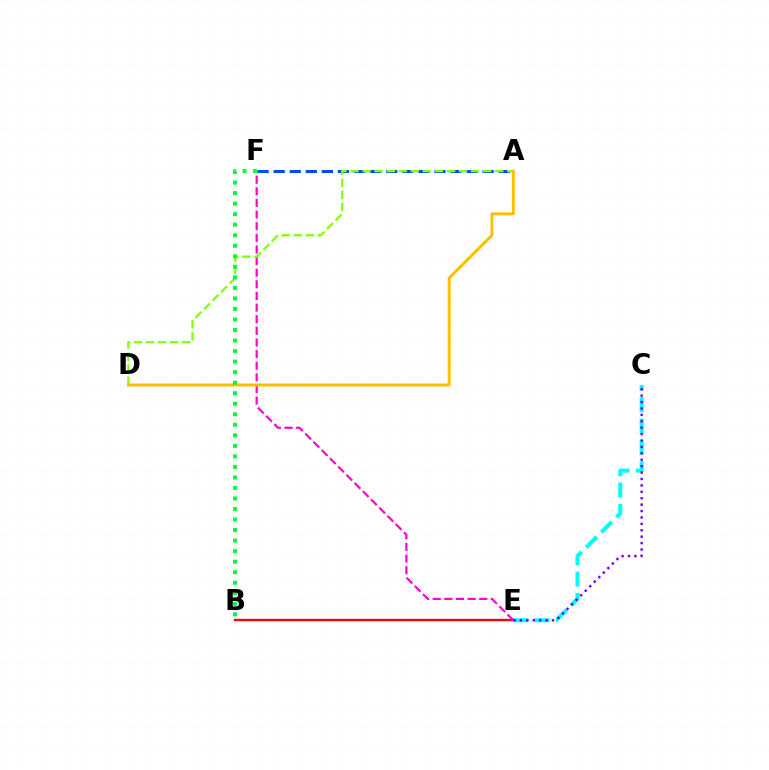{('C', 'E'): [{'color': '#00fff6', 'line_style': 'dashed', 'thickness': 2.9}, {'color': '#7200ff', 'line_style': 'dotted', 'thickness': 1.74}], ('B', 'E'): [{'color': '#ff0000', 'line_style': 'solid', 'thickness': 1.7}], ('A', 'F'): [{'color': '#004bff', 'line_style': 'dashed', 'thickness': 2.18}], ('E', 'F'): [{'color': '#ff00cf', 'line_style': 'dashed', 'thickness': 1.58}], ('A', 'D'): [{'color': '#84ff00', 'line_style': 'dashed', 'thickness': 1.64}, {'color': '#ffbd00', 'line_style': 'solid', 'thickness': 2.1}], ('B', 'F'): [{'color': '#00ff39', 'line_style': 'dotted', 'thickness': 2.86}]}